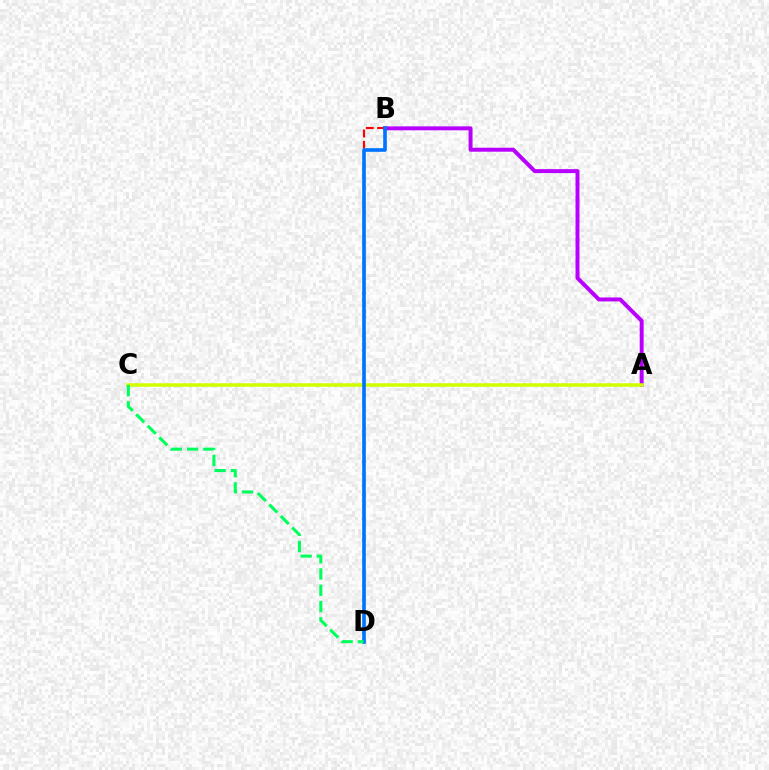{('B', 'D'): [{'color': '#ff0000', 'line_style': 'dashed', 'thickness': 1.53}, {'color': '#0074ff', 'line_style': 'solid', 'thickness': 2.62}], ('A', 'B'): [{'color': '#b900ff', 'line_style': 'solid', 'thickness': 2.85}], ('A', 'C'): [{'color': '#d1ff00', 'line_style': 'solid', 'thickness': 2.53}], ('C', 'D'): [{'color': '#00ff5c', 'line_style': 'dashed', 'thickness': 2.21}]}